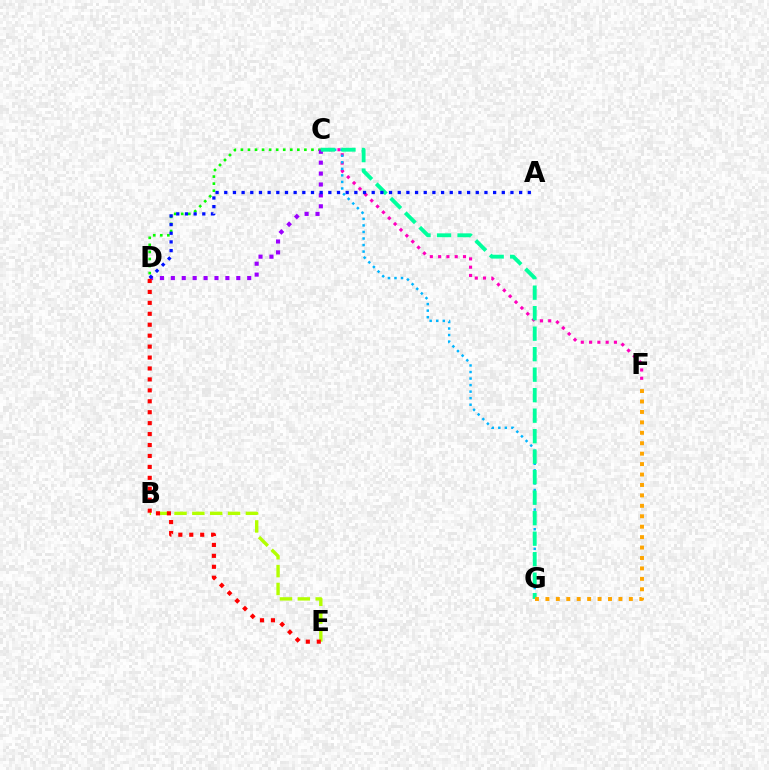{('B', 'E'): [{'color': '#b3ff00', 'line_style': 'dashed', 'thickness': 2.42}], ('C', 'D'): [{'color': '#08ff00', 'line_style': 'dotted', 'thickness': 1.92}, {'color': '#9b00ff', 'line_style': 'dotted', 'thickness': 2.96}], ('C', 'F'): [{'color': '#ff00bd', 'line_style': 'dotted', 'thickness': 2.25}], ('C', 'G'): [{'color': '#00b5ff', 'line_style': 'dotted', 'thickness': 1.78}, {'color': '#00ff9d', 'line_style': 'dashed', 'thickness': 2.79}], ('A', 'D'): [{'color': '#0010ff', 'line_style': 'dotted', 'thickness': 2.36}], ('D', 'E'): [{'color': '#ff0000', 'line_style': 'dotted', 'thickness': 2.97}], ('F', 'G'): [{'color': '#ffa500', 'line_style': 'dotted', 'thickness': 2.83}]}